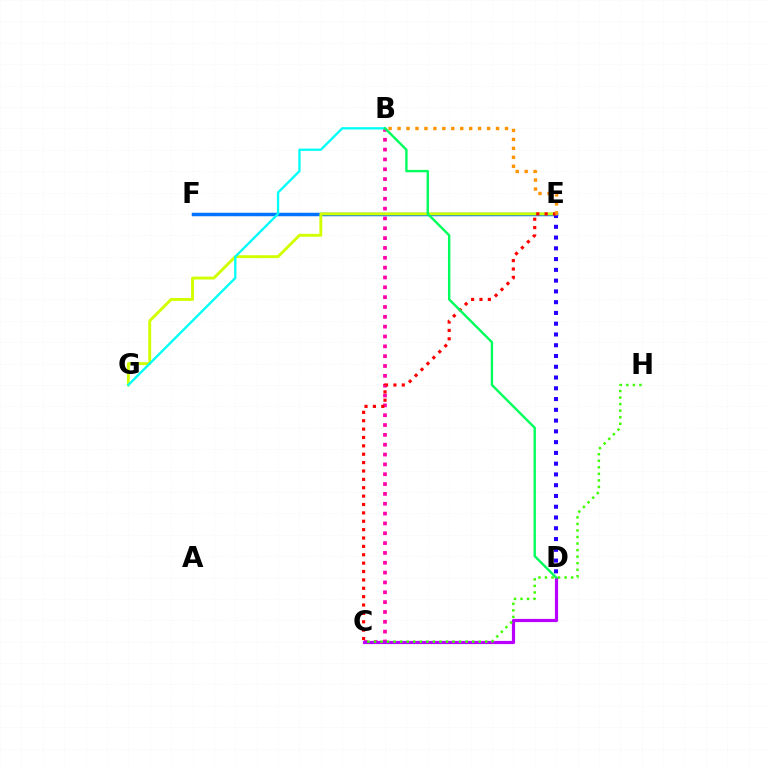{('E', 'F'): [{'color': '#0074ff', 'line_style': 'solid', 'thickness': 2.52}], ('D', 'E'): [{'color': '#2500ff', 'line_style': 'dotted', 'thickness': 2.93}], ('E', 'G'): [{'color': '#d1ff00', 'line_style': 'solid', 'thickness': 2.08}], ('B', 'C'): [{'color': '#ff00ac', 'line_style': 'dotted', 'thickness': 2.67}], ('C', 'D'): [{'color': '#b900ff', 'line_style': 'solid', 'thickness': 2.3}], ('B', 'G'): [{'color': '#00fff6', 'line_style': 'solid', 'thickness': 1.67}], ('C', 'E'): [{'color': '#ff0000', 'line_style': 'dotted', 'thickness': 2.28}], ('B', 'D'): [{'color': '#00ff5c', 'line_style': 'solid', 'thickness': 1.72}], ('B', 'E'): [{'color': '#ff9400', 'line_style': 'dotted', 'thickness': 2.43}], ('C', 'H'): [{'color': '#3dff00', 'line_style': 'dotted', 'thickness': 1.78}]}